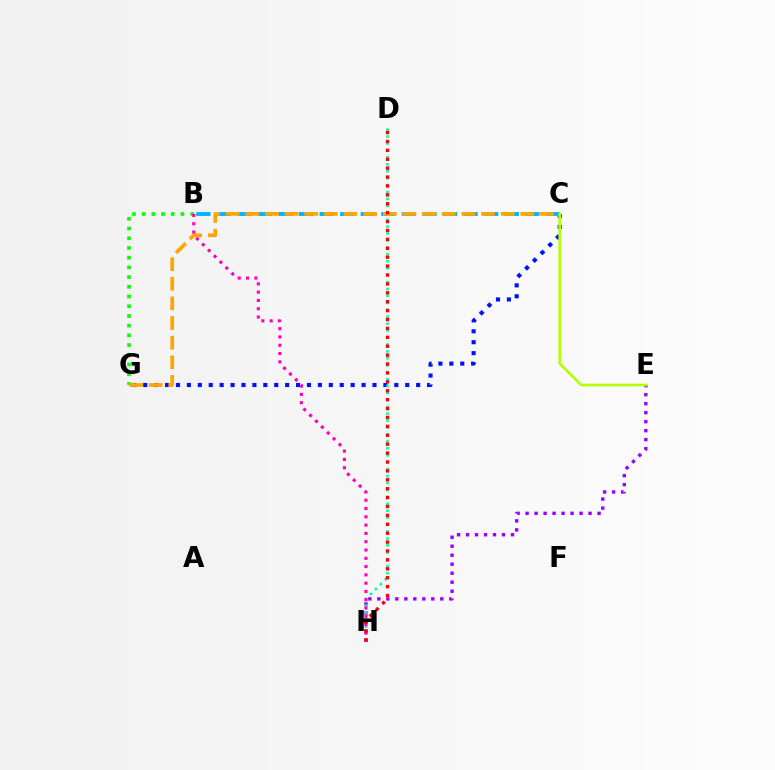{('C', 'G'): [{'color': '#0010ff', 'line_style': 'dotted', 'thickness': 2.97}, {'color': '#ffa500', 'line_style': 'dashed', 'thickness': 2.67}], ('B', 'C'): [{'color': '#00b5ff', 'line_style': 'dashed', 'thickness': 2.79}], ('B', 'G'): [{'color': '#08ff00', 'line_style': 'dotted', 'thickness': 2.64}], ('E', 'H'): [{'color': '#9b00ff', 'line_style': 'dotted', 'thickness': 2.44}], ('D', 'H'): [{'color': '#00ff9d', 'line_style': 'dotted', 'thickness': 1.88}, {'color': '#ff0000', 'line_style': 'dotted', 'thickness': 2.42}], ('B', 'H'): [{'color': '#ff00bd', 'line_style': 'dotted', 'thickness': 2.25}], ('C', 'E'): [{'color': '#b3ff00', 'line_style': 'solid', 'thickness': 1.92}]}